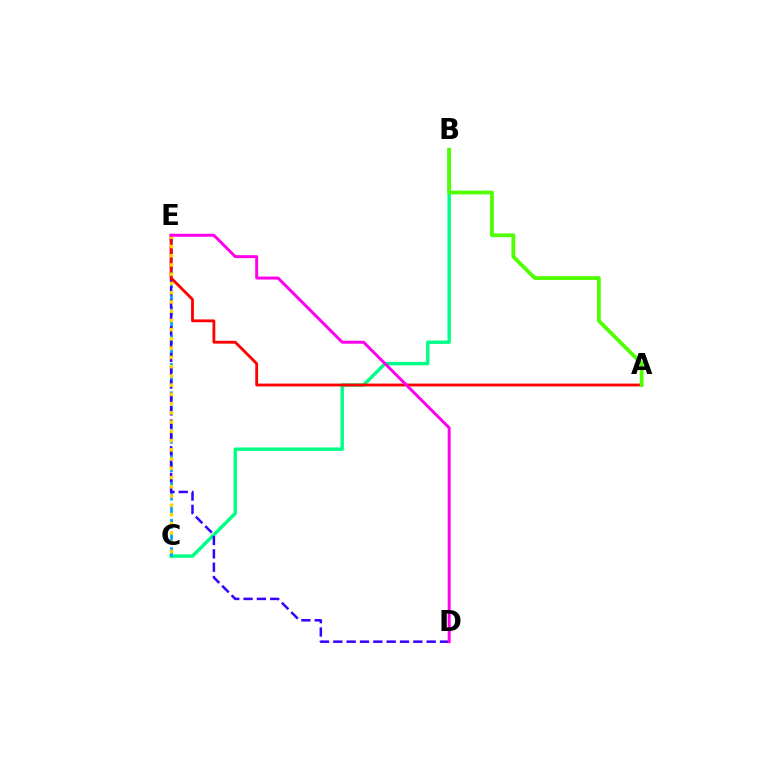{('B', 'C'): [{'color': '#00ff86', 'line_style': 'solid', 'thickness': 2.46}], ('C', 'E'): [{'color': '#009eff', 'line_style': 'dashed', 'thickness': 1.93}, {'color': '#ffd500', 'line_style': 'dotted', 'thickness': 2.51}], ('D', 'E'): [{'color': '#3700ff', 'line_style': 'dashed', 'thickness': 1.81}, {'color': '#ff00ed', 'line_style': 'solid', 'thickness': 2.13}], ('A', 'E'): [{'color': '#ff0000', 'line_style': 'solid', 'thickness': 2.03}], ('A', 'B'): [{'color': '#4fff00', 'line_style': 'solid', 'thickness': 2.72}]}